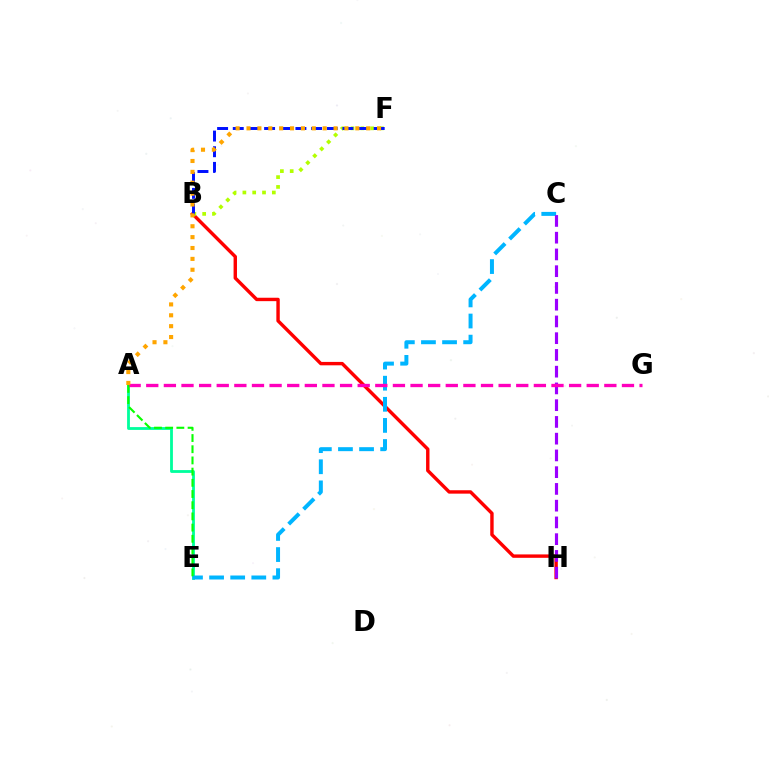{('A', 'E'): [{'color': '#00ff9d', 'line_style': 'solid', 'thickness': 2.03}, {'color': '#08ff00', 'line_style': 'dashed', 'thickness': 1.52}], ('B', 'H'): [{'color': '#ff0000', 'line_style': 'solid', 'thickness': 2.45}], ('C', 'E'): [{'color': '#00b5ff', 'line_style': 'dashed', 'thickness': 2.87}], ('B', 'F'): [{'color': '#b3ff00', 'line_style': 'dotted', 'thickness': 2.67}, {'color': '#0010ff', 'line_style': 'dashed', 'thickness': 2.13}], ('C', 'H'): [{'color': '#9b00ff', 'line_style': 'dashed', 'thickness': 2.28}], ('A', 'G'): [{'color': '#ff00bd', 'line_style': 'dashed', 'thickness': 2.39}], ('A', 'F'): [{'color': '#ffa500', 'line_style': 'dotted', 'thickness': 2.96}]}